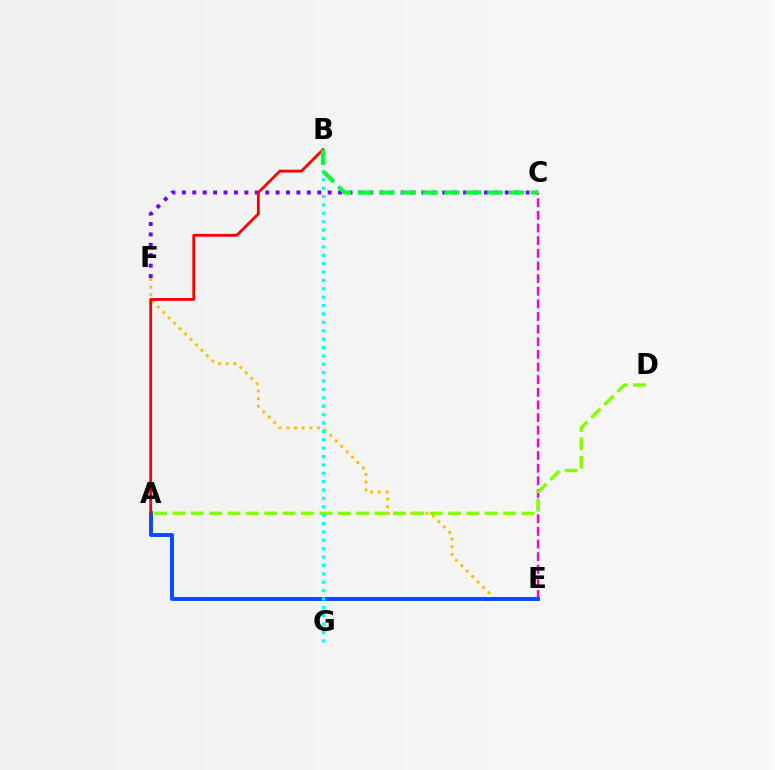{('C', 'E'): [{'color': '#ff00cf', 'line_style': 'dashed', 'thickness': 1.72}], ('C', 'F'): [{'color': '#7200ff', 'line_style': 'dotted', 'thickness': 2.83}], ('E', 'F'): [{'color': '#ffbd00', 'line_style': 'dotted', 'thickness': 2.08}], ('A', 'E'): [{'color': '#004bff', 'line_style': 'solid', 'thickness': 2.82}], ('A', 'B'): [{'color': '#ff0000', 'line_style': 'solid', 'thickness': 2.04}], ('A', 'D'): [{'color': '#84ff00', 'line_style': 'dashed', 'thickness': 2.5}], ('B', 'G'): [{'color': '#00fff6', 'line_style': 'dotted', 'thickness': 2.28}], ('B', 'C'): [{'color': '#00ff39', 'line_style': 'dashed', 'thickness': 2.94}]}